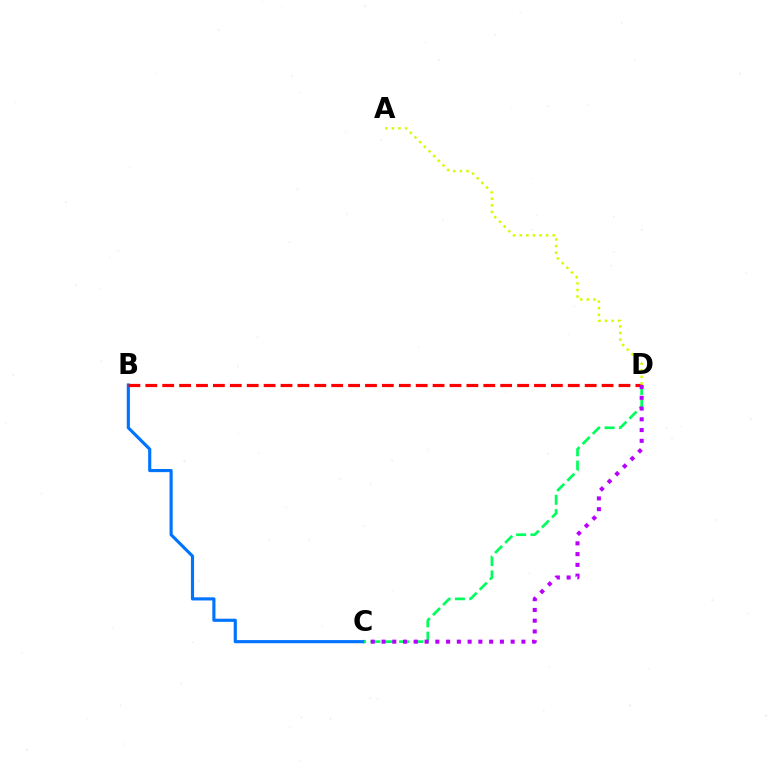{('B', 'C'): [{'color': '#0074ff', 'line_style': 'solid', 'thickness': 2.26}], ('C', 'D'): [{'color': '#00ff5c', 'line_style': 'dashed', 'thickness': 1.95}, {'color': '#b900ff', 'line_style': 'dotted', 'thickness': 2.92}], ('B', 'D'): [{'color': '#ff0000', 'line_style': 'dashed', 'thickness': 2.3}], ('A', 'D'): [{'color': '#d1ff00', 'line_style': 'dotted', 'thickness': 1.79}]}